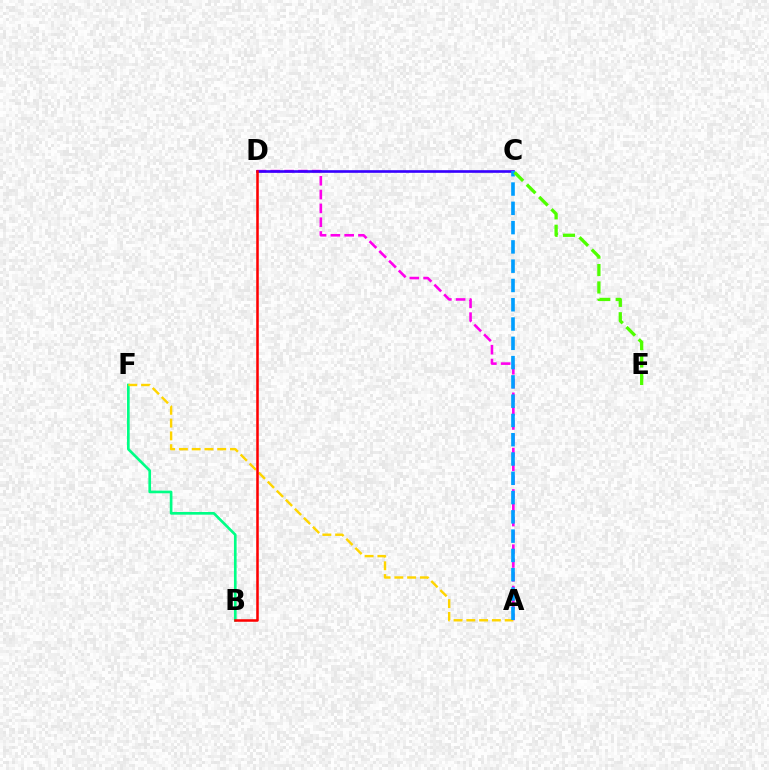{('B', 'F'): [{'color': '#00ff86', 'line_style': 'solid', 'thickness': 1.92}], ('A', 'D'): [{'color': '#ff00ed', 'line_style': 'dashed', 'thickness': 1.88}], ('A', 'F'): [{'color': '#ffd500', 'line_style': 'dashed', 'thickness': 1.74}], ('C', 'D'): [{'color': '#3700ff', 'line_style': 'solid', 'thickness': 1.9}], ('A', 'C'): [{'color': '#009eff', 'line_style': 'dashed', 'thickness': 2.62}], ('B', 'D'): [{'color': '#ff0000', 'line_style': 'solid', 'thickness': 1.83}], ('C', 'E'): [{'color': '#4fff00', 'line_style': 'dashed', 'thickness': 2.36}]}